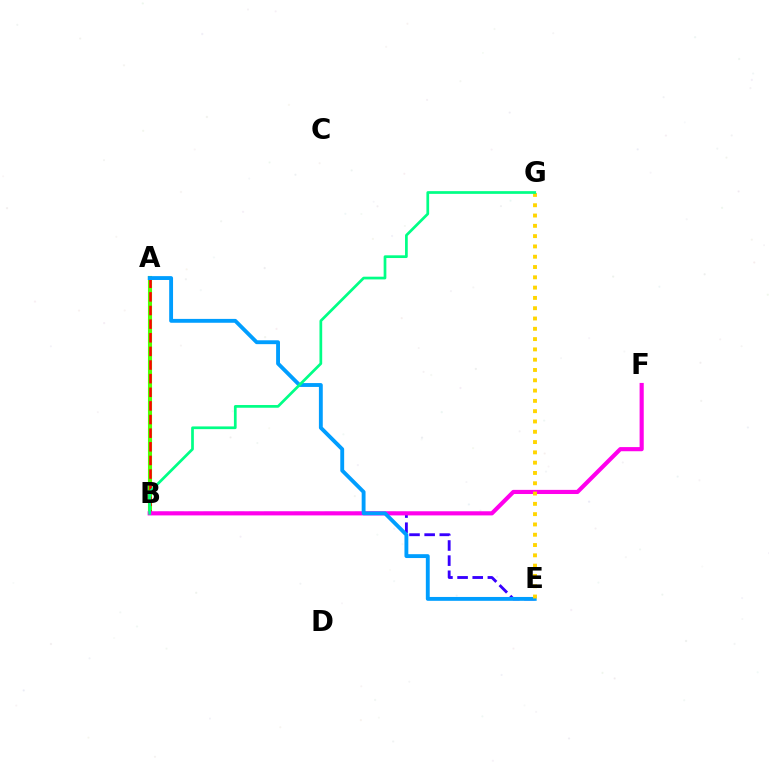{('A', 'B'): [{'color': '#4fff00', 'line_style': 'solid', 'thickness': 2.95}, {'color': '#ff0000', 'line_style': 'dashed', 'thickness': 1.85}], ('B', 'E'): [{'color': '#3700ff', 'line_style': 'dashed', 'thickness': 2.06}], ('B', 'F'): [{'color': '#ff00ed', 'line_style': 'solid', 'thickness': 2.98}], ('A', 'E'): [{'color': '#009eff', 'line_style': 'solid', 'thickness': 2.78}], ('E', 'G'): [{'color': '#ffd500', 'line_style': 'dotted', 'thickness': 2.8}], ('B', 'G'): [{'color': '#00ff86', 'line_style': 'solid', 'thickness': 1.96}]}